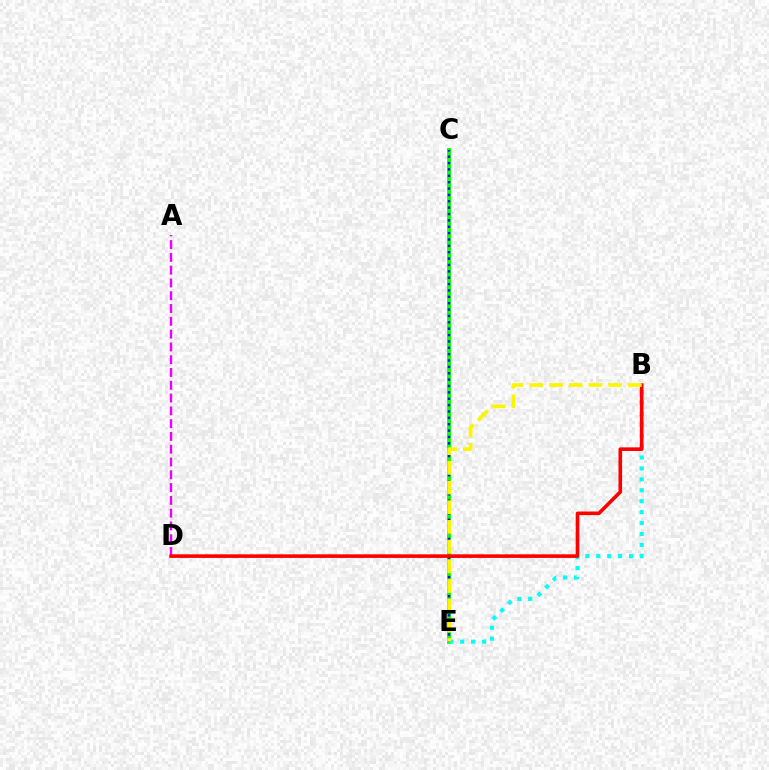{('C', 'E'): [{'color': '#08ff00', 'line_style': 'solid', 'thickness': 2.77}, {'color': '#0010ff', 'line_style': 'dotted', 'thickness': 1.73}], ('B', 'E'): [{'color': '#00fff6', 'line_style': 'dotted', 'thickness': 2.97}, {'color': '#fcf500', 'line_style': 'dashed', 'thickness': 2.67}], ('A', 'D'): [{'color': '#ee00ff', 'line_style': 'dashed', 'thickness': 1.74}], ('B', 'D'): [{'color': '#ff0000', 'line_style': 'solid', 'thickness': 2.6}]}